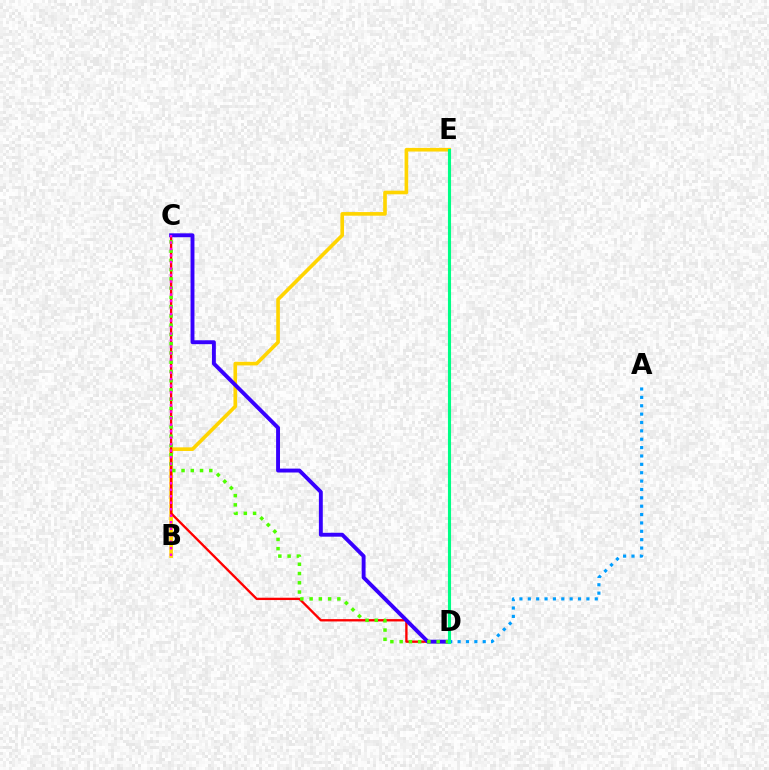{('A', 'D'): [{'color': '#009eff', 'line_style': 'dotted', 'thickness': 2.27}], ('B', 'E'): [{'color': '#ffd500', 'line_style': 'solid', 'thickness': 2.62}], ('C', 'D'): [{'color': '#ff0000', 'line_style': 'solid', 'thickness': 1.68}, {'color': '#3700ff', 'line_style': 'solid', 'thickness': 2.81}, {'color': '#4fff00', 'line_style': 'dotted', 'thickness': 2.51}], ('B', 'C'): [{'color': '#ff00ed', 'line_style': 'dotted', 'thickness': 1.77}], ('D', 'E'): [{'color': '#00ff86', 'line_style': 'solid', 'thickness': 2.23}]}